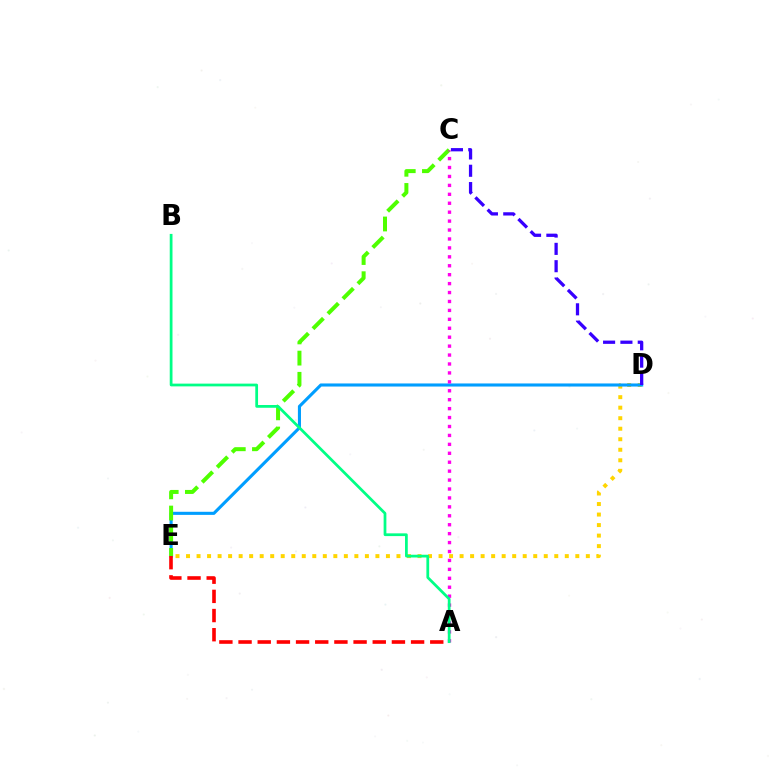{('D', 'E'): [{'color': '#ffd500', 'line_style': 'dotted', 'thickness': 2.86}, {'color': '#009eff', 'line_style': 'solid', 'thickness': 2.22}], ('C', 'E'): [{'color': '#4fff00', 'line_style': 'dashed', 'thickness': 2.88}], ('C', 'D'): [{'color': '#3700ff', 'line_style': 'dashed', 'thickness': 2.35}], ('A', 'C'): [{'color': '#ff00ed', 'line_style': 'dotted', 'thickness': 2.43}], ('A', 'B'): [{'color': '#00ff86', 'line_style': 'solid', 'thickness': 1.98}], ('A', 'E'): [{'color': '#ff0000', 'line_style': 'dashed', 'thickness': 2.6}]}